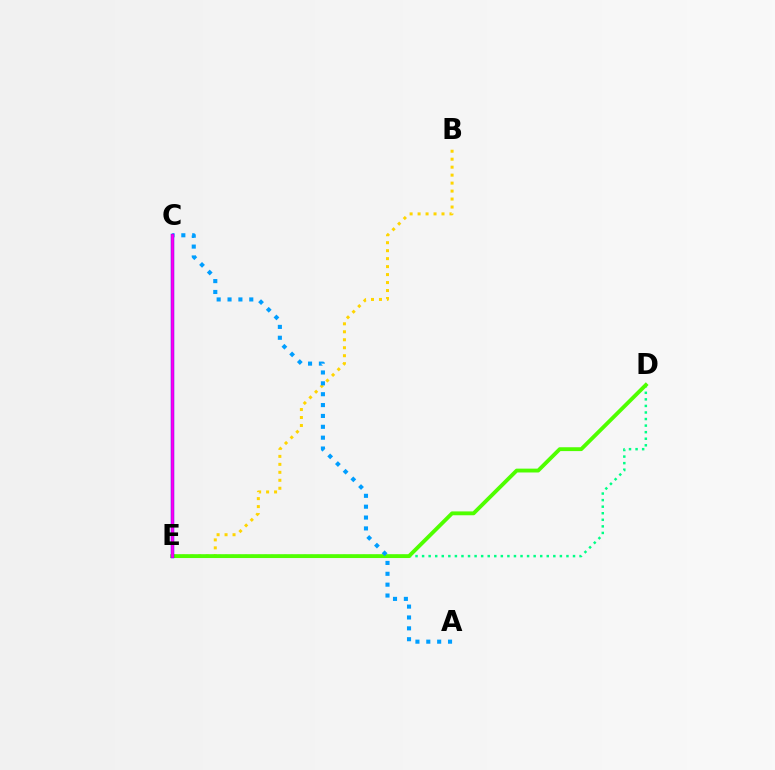{('D', 'E'): [{'color': '#00ff86', 'line_style': 'dotted', 'thickness': 1.78}, {'color': '#4fff00', 'line_style': 'solid', 'thickness': 2.77}], ('B', 'E'): [{'color': '#ffd500', 'line_style': 'dotted', 'thickness': 2.17}], ('C', 'E'): [{'color': '#ff0000', 'line_style': 'dotted', 'thickness': 1.92}, {'color': '#3700ff', 'line_style': 'solid', 'thickness': 2.48}, {'color': '#ff00ed', 'line_style': 'solid', 'thickness': 1.91}], ('A', 'C'): [{'color': '#009eff', 'line_style': 'dotted', 'thickness': 2.95}]}